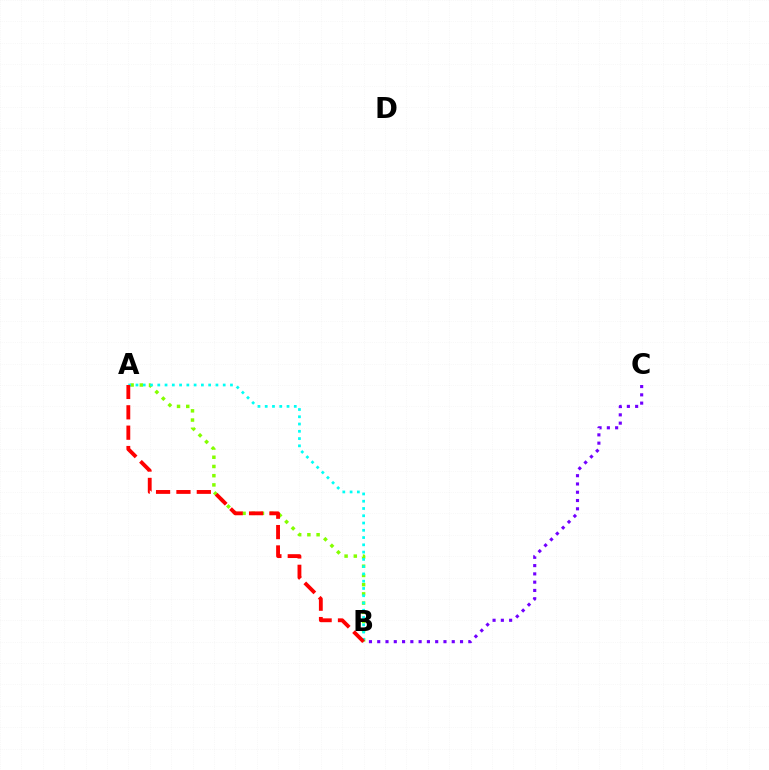{('B', 'C'): [{'color': '#7200ff', 'line_style': 'dotted', 'thickness': 2.25}], ('A', 'B'): [{'color': '#84ff00', 'line_style': 'dotted', 'thickness': 2.5}, {'color': '#00fff6', 'line_style': 'dotted', 'thickness': 1.97}, {'color': '#ff0000', 'line_style': 'dashed', 'thickness': 2.77}]}